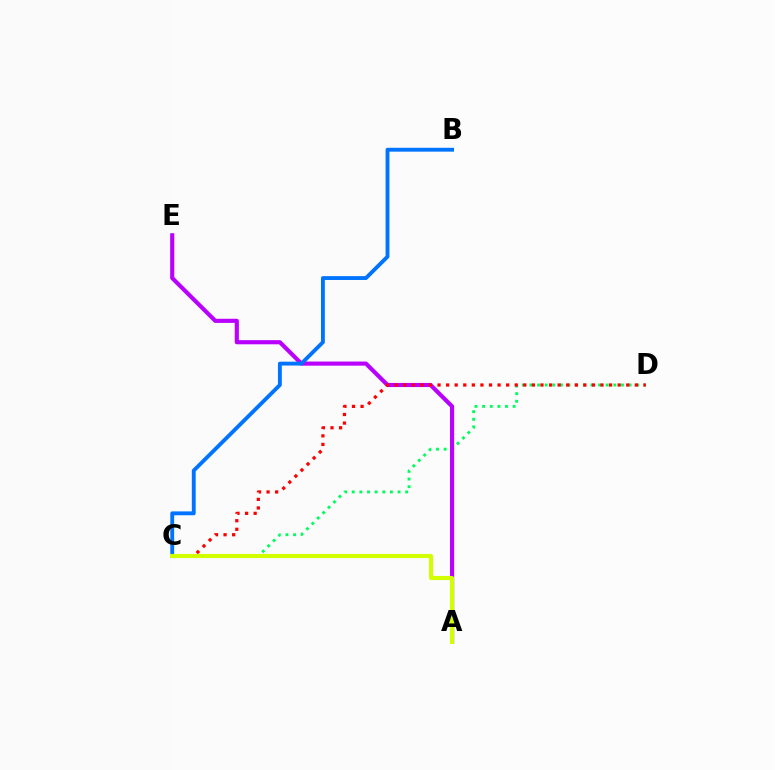{('C', 'D'): [{'color': '#00ff5c', 'line_style': 'dotted', 'thickness': 2.07}, {'color': '#ff0000', 'line_style': 'dotted', 'thickness': 2.33}], ('A', 'E'): [{'color': '#b900ff', 'line_style': 'solid', 'thickness': 2.97}], ('B', 'C'): [{'color': '#0074ff', 'line_style': 'solid', 'thickness': 2.78}], ('A', 'C'): [{'color': '#d1ff00', 'line_style': 'solid', 'thickness': 2.98}]}